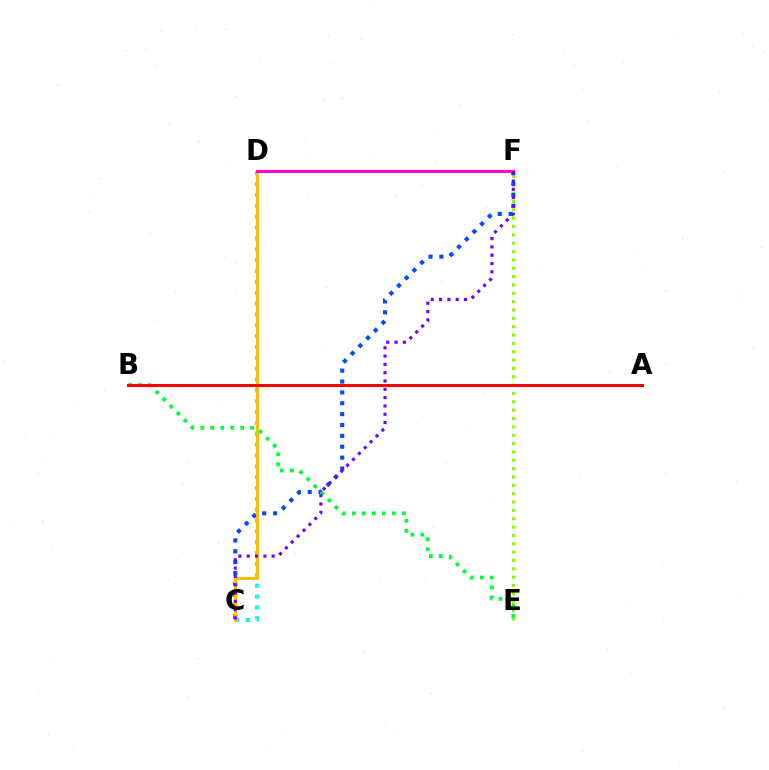{('C', 'D'): [{'color': '#00fff6', 'line_style': 'dotted', 'thickness': 2.95}, {'color': '#ffbd00', 'line_style': 'solid', 'thickness': 2.09}], ('E', 'F'): [{'color': '#84ff00', 'line_style': 'dotted', 'thickness': 2.27}], ('C', 'F'): [{'color': '#004bff', 'line_style': 'dotted', 'thickness': 2.95}, {'color': '#7200ff', 'line_style': 'dotted', 'thickness': 2.26}], ('B', 'E'): [{'color': '#00ff39', 'line_style': 'dotted', 'thickness': 2.71}], ('A', 'B'): [{'color': '#ff0000', 'line_style': 'solid', 'thickness': 2.17}], ('D', 'F'): [{'color': '#ff00cf', 'line_style': 'solid', 'thickness': 2.18}]}